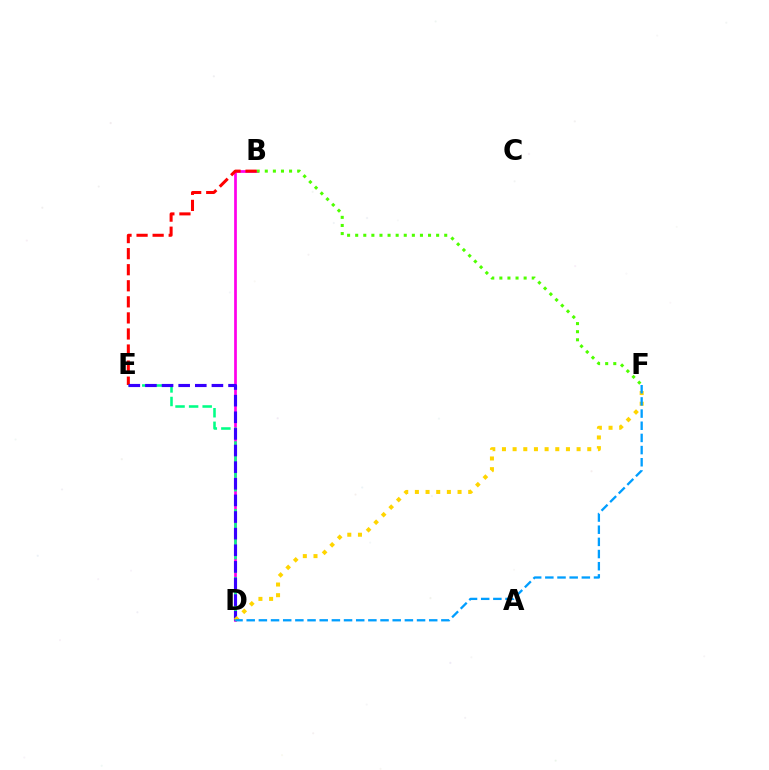{('B', 'D'): [{'color': '#ff00ed', 'line_style': 'solid', 'thickness': 1.96}], ('D', 'E'): [{'color': '#00ff86', 'line_style': 'dashed', 'thickness': 1.84}, {'color': '#3700ff', 'line_style': 'dashed', 'thickness': 2.26}], ('B', 'F'): [{'color': '#4fff00', 'line_style': 'dotted', 'thickness': 2.2}], ('B', 'E'): [{'color': '#ff0000', 'line_style': 'dashed', 'thickness': 2.18}], ('D', 'F'): [{'color': '#ffd500', 'line_style': 'dotted', 'thickness': 2.9}, {'color': '#009eff', 'line_style': 'dashed', 'thickness': 1.65}]}